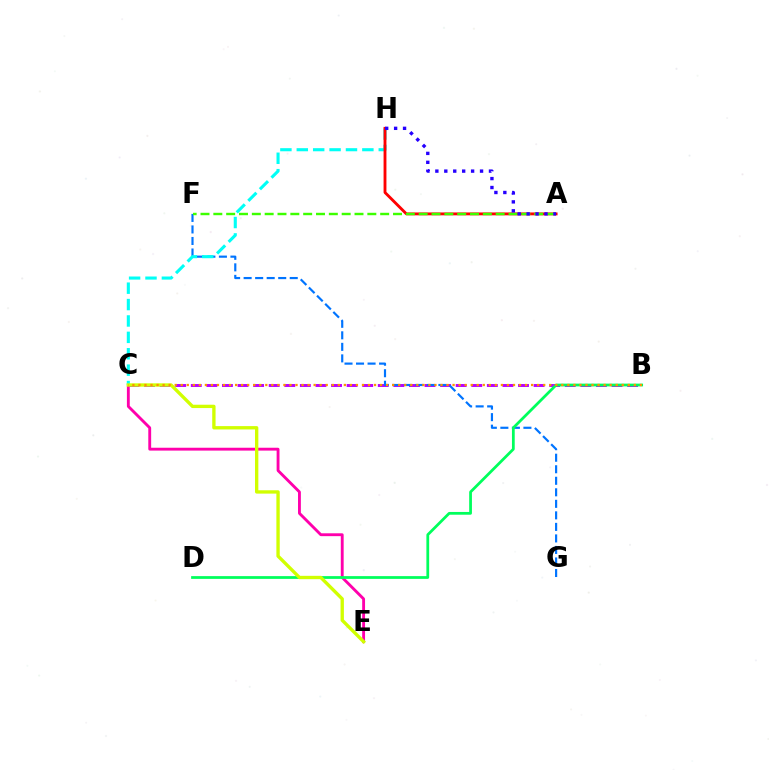{('B', 'C'): [{'color': '#b900ff', 'line_style': 'dashed', 'thickness': 2.12}, {'color': '#ff9400', 'line_style': 'dotted', 'thickness': 1.64}], ('C', 'E'): [{'color': '#ff00ac', 'line_style': 'solid', 'thickness': 2.06}, {'color': '#d1ff00', 'line_style': 'solid', 'thickness': 2.41}], ('F', 'G'): [{'color': '#0074ff', 'line_style': 'dashed', 'thickness': 1.57}], ('C', 'H'): [{'color': '#00fff6', 'line_style': 'dashed', 'thickness': 2.23}], ('A', 'H'): [{'color': '#ff0000', 'line_style': 'solid', 'thickness': 2.06}, {'color': '#2500ff', 'line_style': 'dotted', 'thickness': 2.43}], ('B', 'D'): [{'color': '#00ff5c', 'line_style': 'solid', 'thickness': 1.99}], ('A', 'F'): [{'color': '#3dff00', 'line_style': 'dashed', 'thickness': 1.74}]}